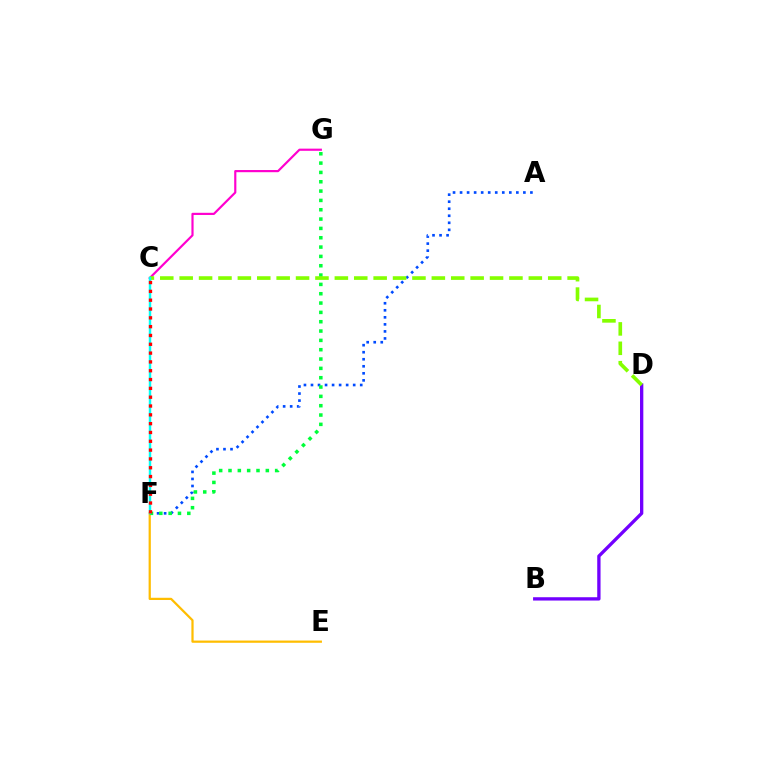{('A', 'F'): [{'color': '#004bff', 'line_style': 'dotted', 'thickness': 1.91}], ('E', 'F'): [{'color': '#ffbd00', 'line_style': 'solid', 'thickness': 1.61}], ('F', 'G'): [{'color': '#00ff39', 'line_style': 'dotted', 'thickness': 2.54}], ('C', 'G'): [{'color': '#ff00cf', 'line_style': 'solid', 'thickness': 1.57}], ('B', 'D'): [{'color': '#7200ff', 'line_style': 'solid', 'thickness': 2.39}], ('C', 'D'): [{'color': '#84ff00', 'line_style': 'dashed', 'thickness': 2.64}], ('C', 'F'): [{'color': '#00fff6', 'line_style': 'solid', 'thickness': 1.76}, {'color': '#ff0000', 'line_style': 'dotted', 'thickness': 2.4}]}